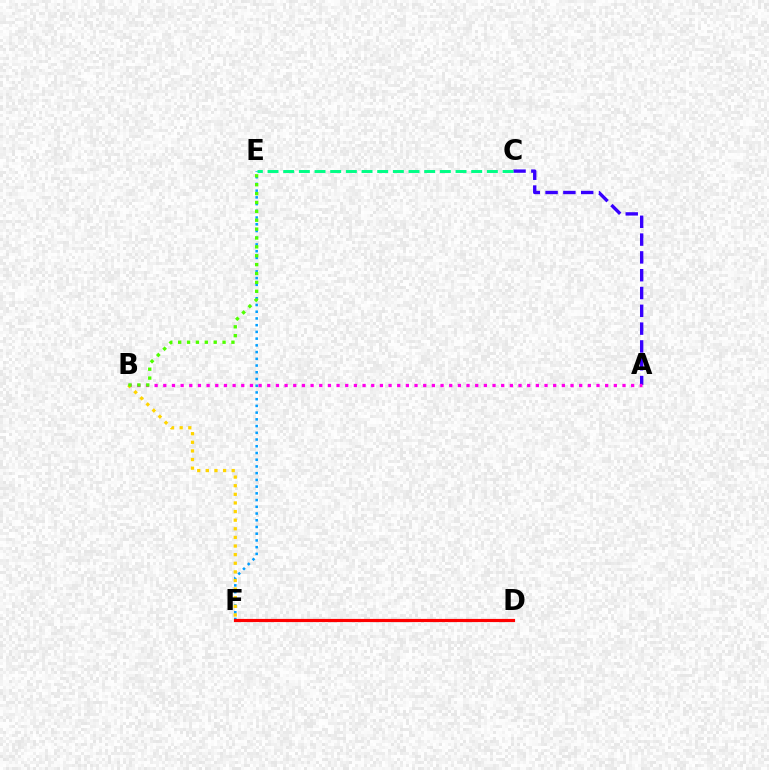{('E', 'F'): [{'color': '#009eff', 'line_style': 'dotted', 'thickness': 1.83}], ('A', 'C'): [{'color': '#3700ff', 'line_style': 'dashed', 'thickness': 2.42}], ('D', 'F'): [{'color': '#ff0000', 'line_style': 'solid', 'thickness': 2.28}], ('C', 'E'): [{'color': '#00ff86', 'line_style': 'dashed', 'thickness': 2.13}], ('A', 'B'): [{'color': '#ff00ed', 'line_style': 'dotted', 'thickness': 2.35}], ('B', 'F'): [{'color': '#ffd500', 'line_style': 'dotted', 'thickness': 2.34}], ('B', 'E'): [{'color': '#4fff00', 'line_style': 'dotted', 'thickness': 2.41}]}